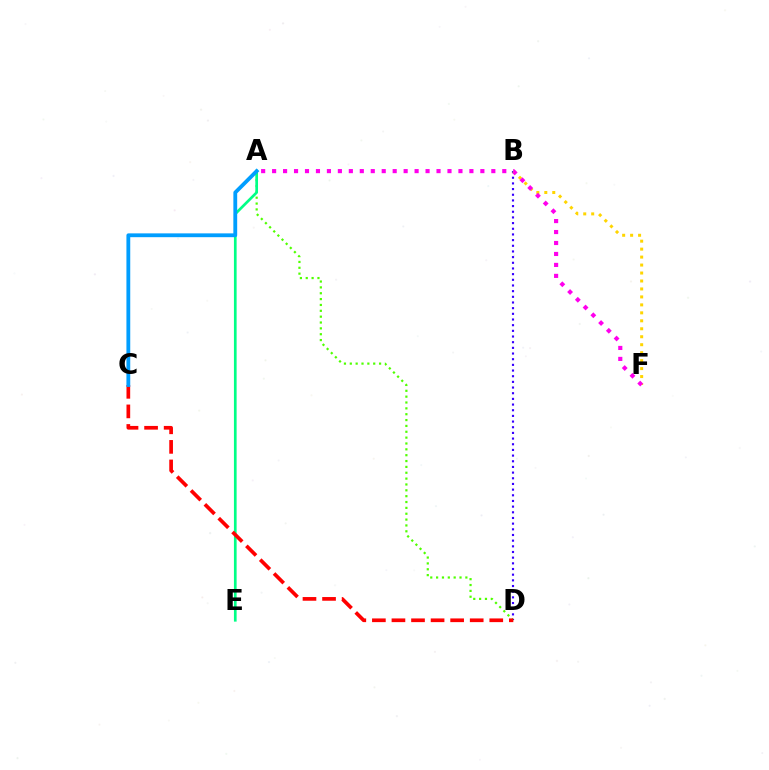{('A', 'D'): [{'color': '#4fff00', 'line_style': 'dotted', 'thickness': 1.59}], ('A', 'E'): [{'color': '#00ff86', 'line_style': 'solid', 'thickness': 1.93}], ('B', 'D'): [{'color': '#3700ff', 'line_style': 'dotted', 'thickness': 1.54}], ('C', 'D'): [{'color': '#ff0000', 'line_style': 'dashed', 'thickness': 2.66}], ('B', 'F'): [{'color': '#ffd500', 'line_style': 'dotted', 'thickness': 2.16}], ('A', 'F'): [{'color': '#ff00ed', 'line_style': 'dotted', 'thickness': 2.98}], ('A', 'C'): [{'color': '#009eff', 'line_style': 'solid', 'thickness': 2.75}]}